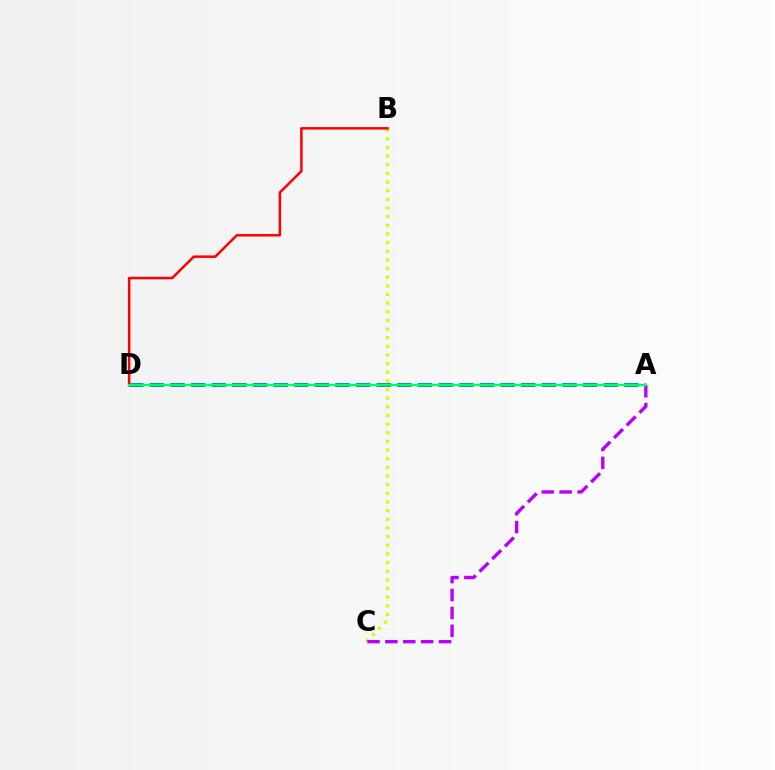{('B', 'C'): [{'color': '#d1ff00', 'line_style': 'dotted', 'thickness': 2.35}], ('A', 'C'): [{'color': '#b900ff', 'line_style': 'dashed', 'thickness': 2.43}], ('A', 'D'): [{'color': '#0074ff', 'line_style': 'dashed', 'thickness': 2.8}, {'color': '#00ff5c', 'line_style': 'solid', 'thickness': 1.68}], ('B', 'D'): [{'color': '#ff0000', 'line_style': 'solid', 'thickness': 1.8}]}